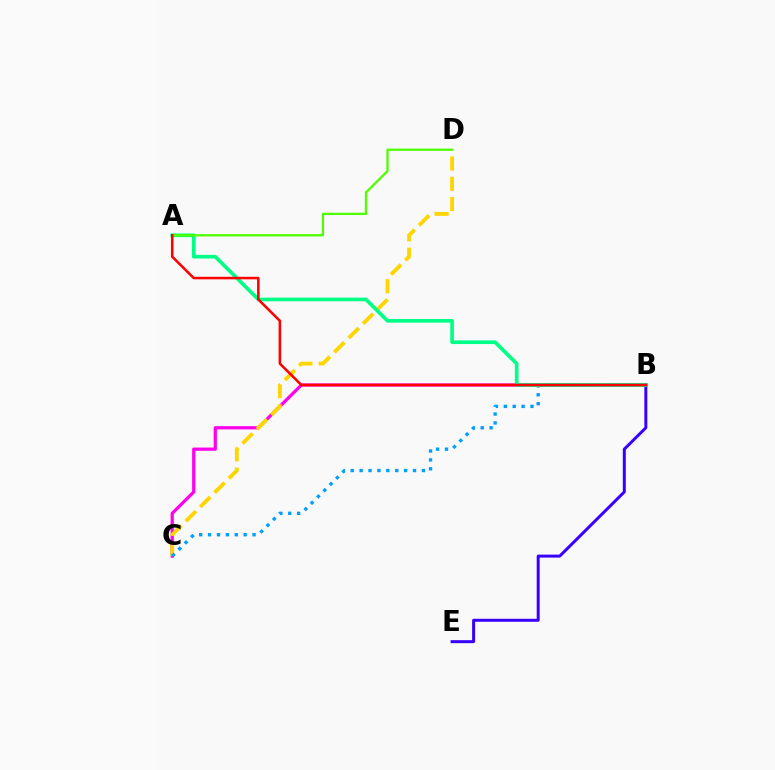{('B', 'C'): [{'color': '#ff00ed', 'line_style': 'solid', 'thickness': 2.33}, {'color': '#009eff', 'line_style': 'dotted', 'thickness': 2.42}], ('B', 'E'): [{'color': '#3700ff', 'line_style': 'solid', 'thickness': 2.15}], ('C', 'D'): [{'color': '#ffd500', 'line_style': 'dashed', 'thickness': 2.75}], ('A', 'B'): [{'color': '#00ff86', 'line_style': 'solid', 'thickness': 2.64}, {'color': '#ff0000', 'line_style': 'solid', 'thickness': 1.83}], ('A', 'D'): [{'color': '#4fff00', 'line_style': 'solid', 'thickness': 1.64}]}